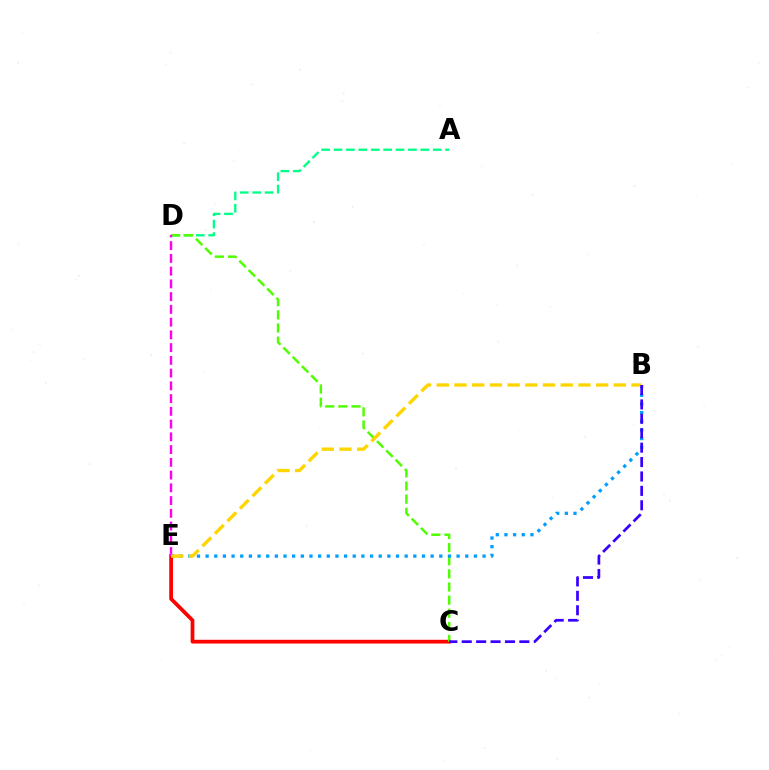{('A', 'D'): [{'color': '#00ff86', 'line_style': 'dashed', 'thickness': 1.68}], ('C', 'E'): [{'color': '#ff0000', 'line_style': 'solid', 'thickness': 2.7}], ('C', 'D'): [{'color': '#4fff00', 'line_style': 'dashed', 'thickness': 1.78}], ('B', 'E'): [{'color': '#009eff', 'line_style': 'dotted', 'thickness': 2.35}, {'color': '#ffd500', 'line_style': 'dashed', 'thickness': 2.41}], ('D', 'E'): [{'color': '#ff00ed', 'line_style': 'dashed', 'thickness': 1.73}], ('B', 'C'): [{'color': '#3700ff', 'line_style': 'dashed', 'thickness': 1.96}]}